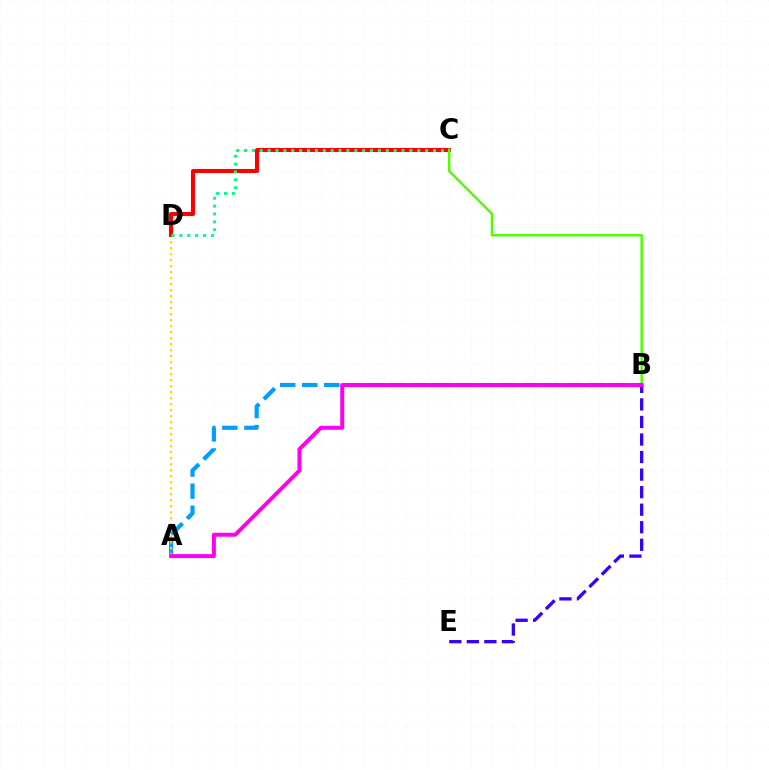{('A', 'B'): [{'color': '#009eff', 'line_style': 'dashed', 'thickness': 2.99}, {'color': '#ff00ed', 'line_style': 'solid', 'thickness': 2.86}], ('A', 'D'): [{'color': '#ffd500', 'line_style': 'dotted', 'thickness': 1.63}], ('B', 'E'): [{'color': '#3700ff', 'line_style': 'dashed', 'thickness': 2.38}], ('C', 'D'): [{'color': '#ff0000', 'line_style': 'solid', 'thickness': 2.94}, {'color': '#00ff86', 'line_style': 'dotted', 'thickness': 2.14}], ('B', 'C'): [{'color': '#4fff00', 'line_style': 'solid', 'thickness': 1.77}]}